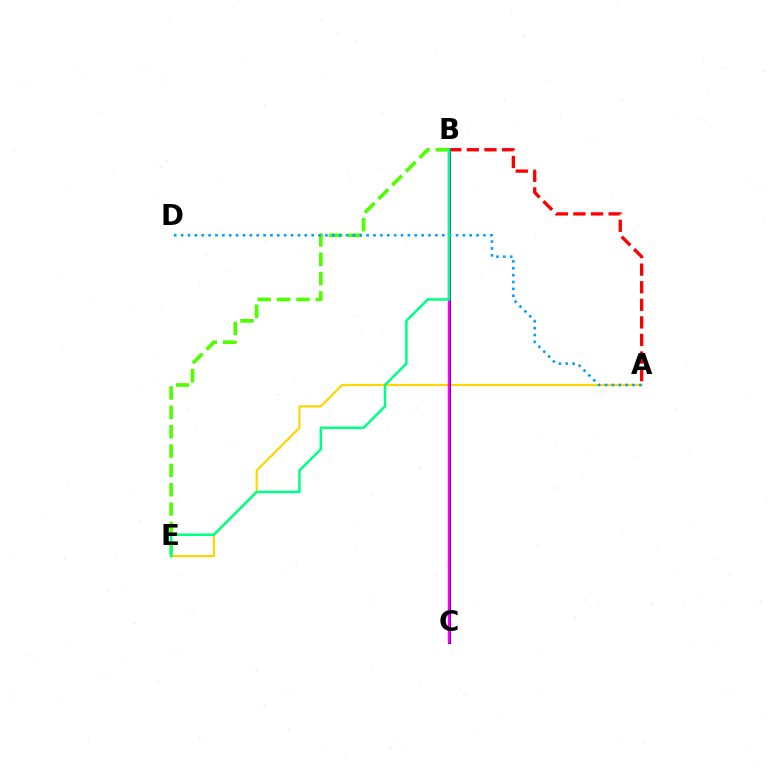{('A', 'E'): [{'color': '#ffd500', 'line_style': 'solid', 'thickness': 1.58}], ('A', 'B'): [{'color': '#ff0000', 'line_style': 'dashed', 'thickness': 2.39}], ('B', 'C'): [{'color': '#3700ff', 'line_style': 'solid', 'thickness': 2.19}, {'color': '#ff00ed', 'line_style': 'solid', 'thickness': 1.73}], ('B', 'E'): [{'color': '#4fff00', 'line_style': 'dashed', 'thickness': 2.63}, {'color': '#00ff86', 'line_style': 'solid', 'thickness': 1.81}], ('A', 'D'): [{'color': '#009eff', 'line_style': 'dotted', 'thickness': 1.87}]}